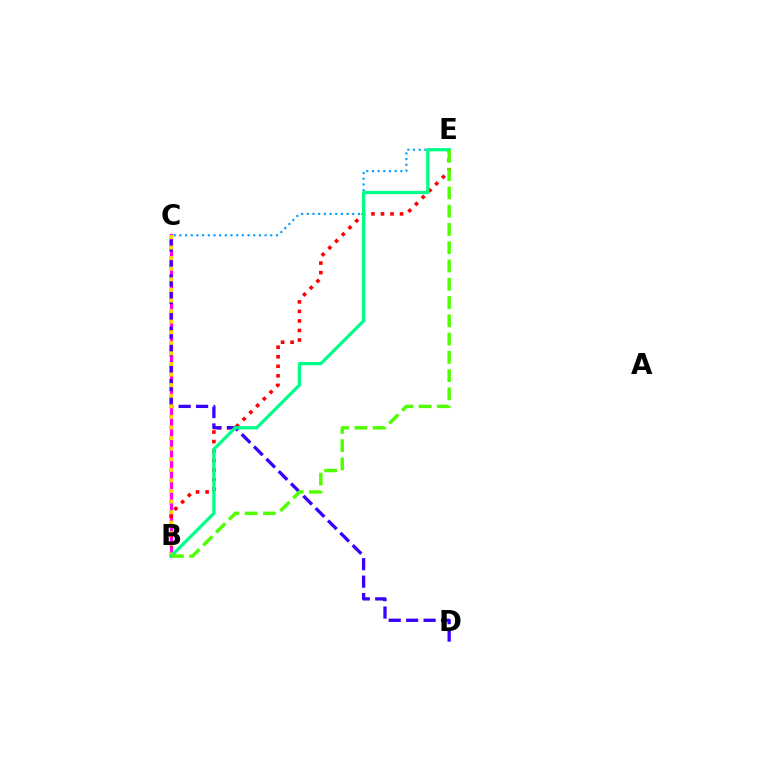{('B', 'C'): [{'color': '#ff00ed', 'line_style': 'solid', 'thickness': 2.27}, {'color': '#ffd500', 'line_style': 'dotted', 'thickness': 2.87}], ('C', 'E'): [{'color': '#009eff', 'line_style': 'dotted', 'thickness': 1.54}], ('B', 'E'): [{'color': '#ff0000', 'line_style': 'dotted', 'thickness': 2.59}, {'color': '#00ff86', 'line_style': 'solid', 'thickness': 2.33}, {'color': '#4fff00', 'line_style': 'dashed', 'thickness': 2.48}], ('C', 'D'): [{'color': '#3700ff', 'line_style': 'dashed', 'thickness': 2.37}]}